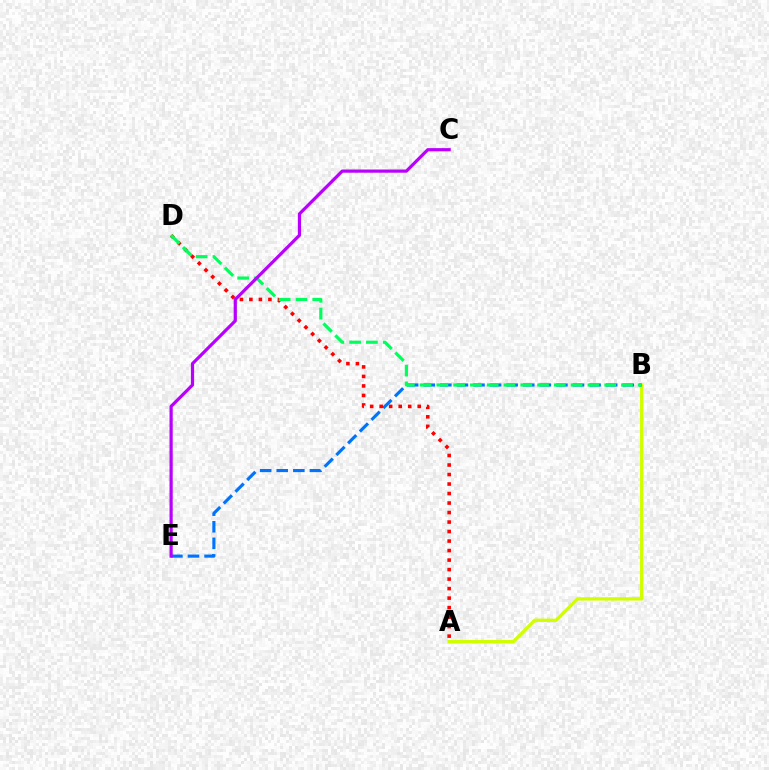{('A', 'B'): [{'color': '#d1ff00', 'line_style': 'solid', 'thickness': 2.39}], ('B', 'E'): [{'color': '#0074ff', 'line_style': 'dashed', 'thickness': 2.25}], ('A', 'D'): [{'color': '#ff0000', 'line_style': 'dotted', 'thickness': 2.58}], ('B', 'D'): [{'color': '#00ff5c', 'line_style': 'dashed', 'thickness': 2.28}], ('C', 'E'): [{'color': '#b900ff', 'line_style': 'solid', 'thickness': 2.3}]}